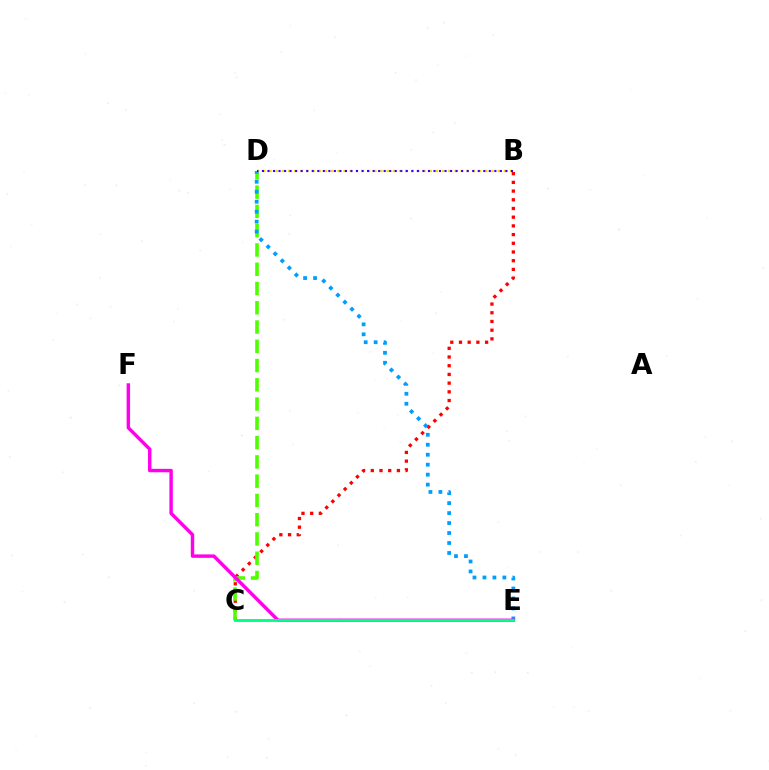{('B', 'C'): [{'color': '#ff0000', 'line_style': 'dotted', 'thickness': 2.36}], ('C', 'D'): [{'color': '#4fff00', 'line_style': 'dashed', 'thickness': 2.62}], ('D', 'E'): [{'color': '#009eff', 'line_style': 'dotted', 'thickness': 2.71}], ('B', 'D'): [{'color': '#ffd500', 'line_style': 'dotted', 'thickness': 1.68}, {'color': '#3700ff', 'line_style': 'dotted', 'thickness': 1.5}], ('E', 'F'): [{'color': '#ff00ed', 'line_style': 'solid', 'thickness': 2.47}], ('C', 'E'): [{'color': '#00ff86', 'line_style': 'solid', 'thickness': 2.06}]}